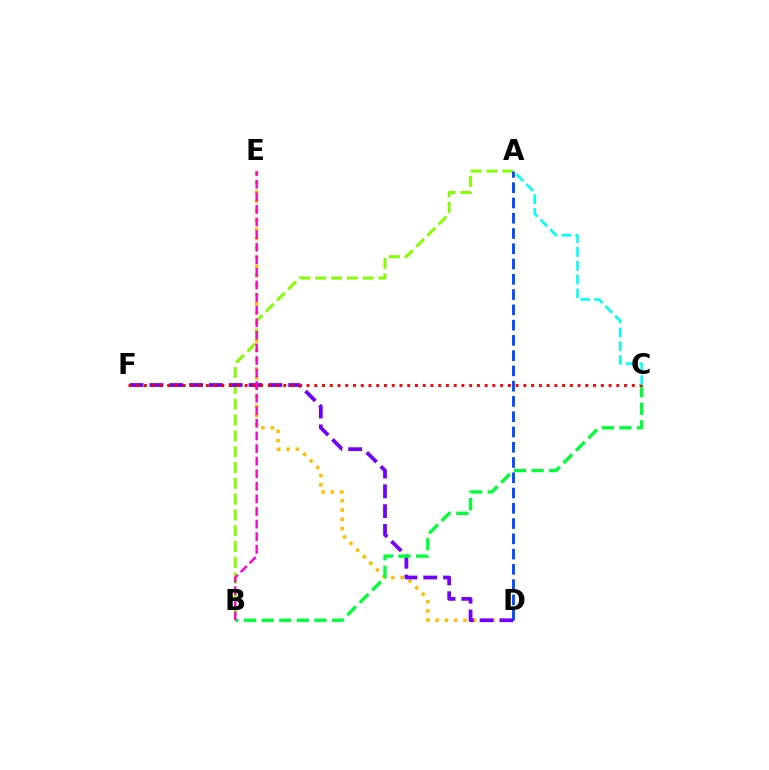{('D', 'E'): [{'color': '#ffbd00', 'line_style': 'dotted', 'thickness': 2.53}], ('A', 'B'): [{'color': '#84ff00', 'line_style': 'dashed', 'thickness': 2.15}], ('D', 'F'): [{'color': '#7200ff', 'line_style': 'dashed', 'thickness': 2.69}], ('B', 'C'): [{'color': '#00ff39', 'line_style': 'dashed', 'thickness': 2.39}], ('B', 'E'): [{'color': '#ff00cf', 'line_style': 'dashed', 'thickness': 1.71}], ('C', 'F'): [{'color': '#ff0000', 'line_style': 'dotted', 'thickness': 2.1}], ('A', 'D'): [{'color': '#004bff', 'line_style': 'dashed', 'thickness': 2.07}], ('A', 'C'): [{'color': '#00fff6', 'line_style': 'dashed', 'thickness': 1.88}]}